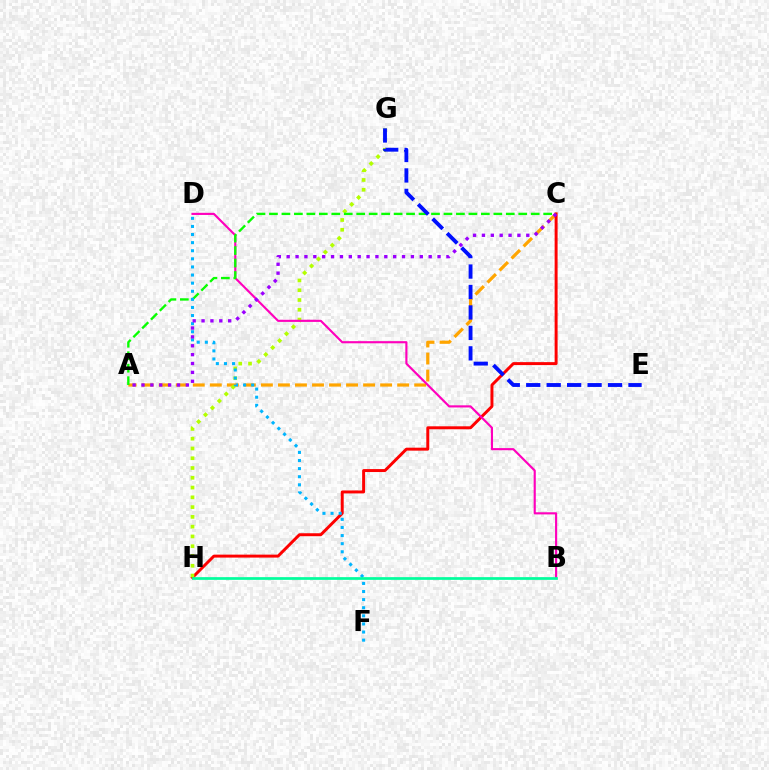{('A', 'C'): [{'color': '#ffa500', 'line_style': 'dashed', 'thickness': 2.31}, {'color': '#08ff00', 'line_style': 'dashed', 'thickness': 1.69}, {'color': '#9b00ff', 'line_style': 'dotted', 'thickness': 2.41}], ('C', 'H'): [{'color': '#ff0000', 'line_style': 'solid', 'thickness': 2.13}], ('G', 'H'): [{'color': '#b3ff00', 'line_style': 'dotted', 'thickness': 2.66}], ('B', 'D'): [{'color': '#ff00bd', 'line_style': 'solid', 'thickness': 1.54}], ('D', 'F'): [{'color': '#00b5ff', 'line_style': 'dotted', 'thickness': 2.2}], ('E', 'G'): [{'color': '#0010ff', 'line_style': 'dashed', 'thickness': 2.78}], ('B', 'H'): [{'color': '#00ff9d', 'line_style': 'solid', 'thickness': 1.95}]}